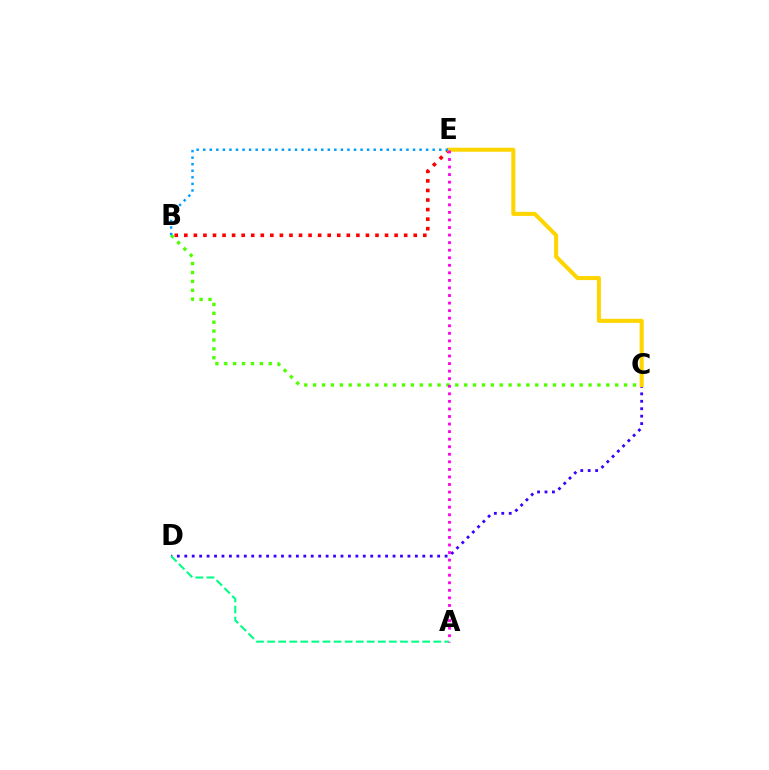{('B', 'E'): [{'color': '#ff0000', 'line_style': 'dotted', 'thickness': 2.6}, {'color': '#009eff', 'line_style': 'dotted', 'thickness': 1.78}], ('C', 'D'): [{'color': '#3700ff', 'line_style': 'dotted', 'thickness': 2.02}], ('B', 'C'): [{'color': '#4fff00', 'line_style': 'dotted', 'thickness': 2.41}], ('C', 'E'): [{'color': '#ffd500', 'line_style': 'solid', 'thickness': 2.91}], ('A', 'D'): [{'color': '#00ff86', 'line_style': 'dashed', 'thickness': 1.51}], ('A', 'E'): [{'color': '#ff00ed', 'line_style': 'dotted', 'thickness': 2.05}]}